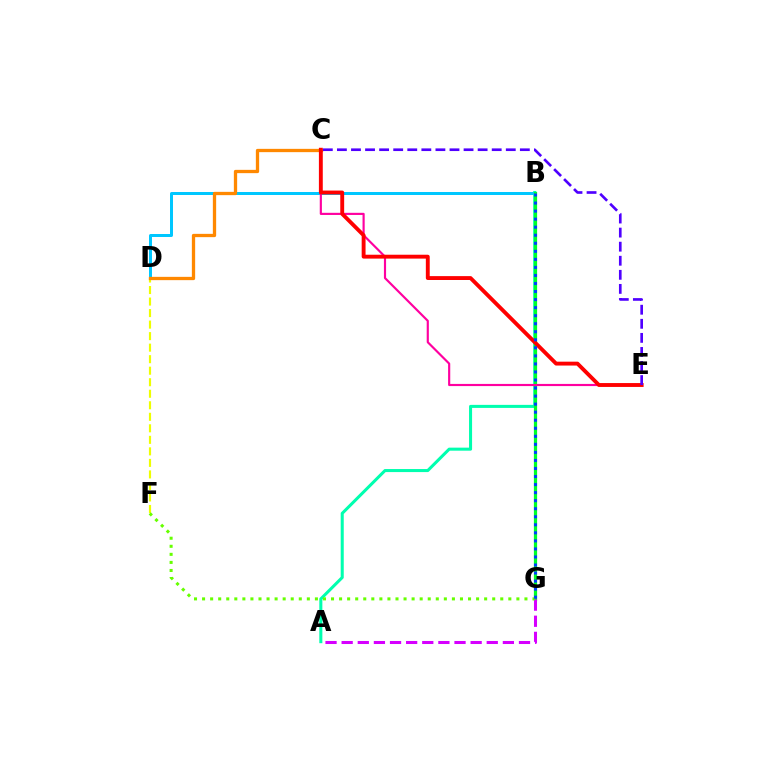{('A', 'B'): [{'color': '#00ffaf', 'line_style': 'solid', 'thickness': 2.19}], ('B', 'D'): [{'color': '#00c7ff', 'line_style': 'solid', 'thickness': 2.16}], ('B', 'G'): [{'color': '#00ff27', 'line_style': 'solid', 'thickness': 2.32}, {'color': '#003fff', 'line_style': 'dotted', 'thickness': 2.19}], ('D', 'F'): [{'color': '#eeff00', 'line_style': 'dashed', 'thickness': 1.57}], ('C', 'E'): [{'color': '#ff00a0', 'line_style': 'solid', 'thickness': 1.55}, {'color': '#ff0000', 'line_style': 'solid', 'thickness': 2.79}, {'color': '#4f00ff', 'line_style': 'dashed', 'thickness': 1.91}], ('A', 'G'): [{'color': '#d600ff', 'line_style': 'dashed', 'thickness': 2.19}], ('F', 'G'): [{'color': '#66ff00', 'line_style': 'dotted', 'thickness': 2.19}], ('C', 'D'): [{'color': '#ff8800', 'line_style': 'solid', 'thickness': 2.38}]}